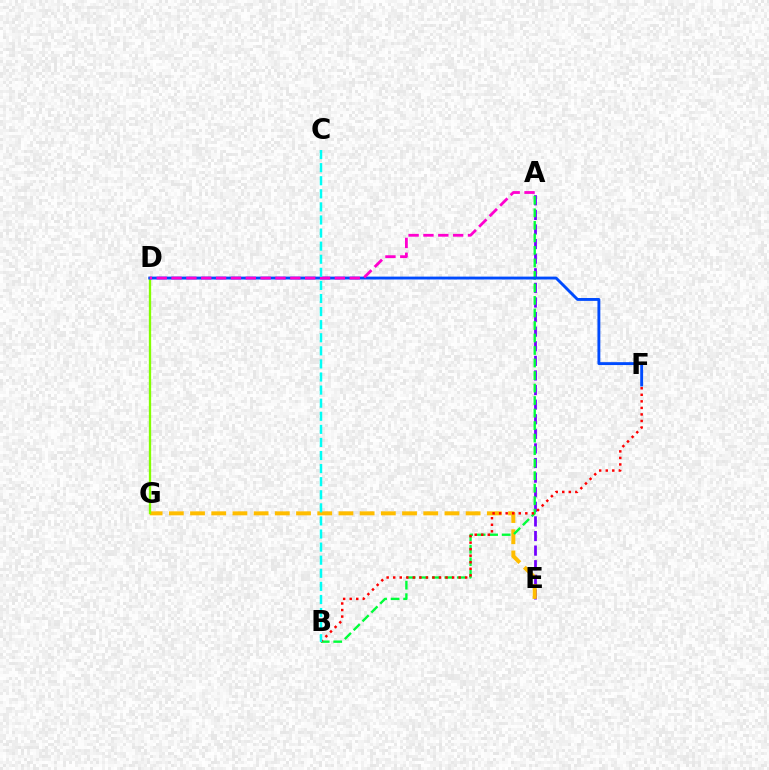{('A', 'E'): [{'color': '#7200ff', 'line_style': 'dashed', 'thickness': 1.98}], ('E', 'G'): [{'color': '#ffbd00', 'line_style': 'dashed', 'thickness': 2.88}], ('D', 'G'): [{'color': '#84ff00', 'line_style': 'solid', 'thickness': 1.67}], ('A', 'B'): [{'color': '#00ff39', 'line_style': 'dashed', 'thickness': 1.7}], ('D', 'F'): [{'color': '#004bff', 'line_style': 'solid', 'thickness': 2.08}], ('B', 'F'): [{'color': '#ff0000', 'line_style': 'dotted', 'thickness': 1.78}], ('A', 'D'): [{'color': '#ff00cf', 'line_style': 'dashed', 'thickness': 2.02}], ('B', 'C'): [{'color': '#00fff6', 'line_style': 'dashed', 'thickness': 1.78}]}